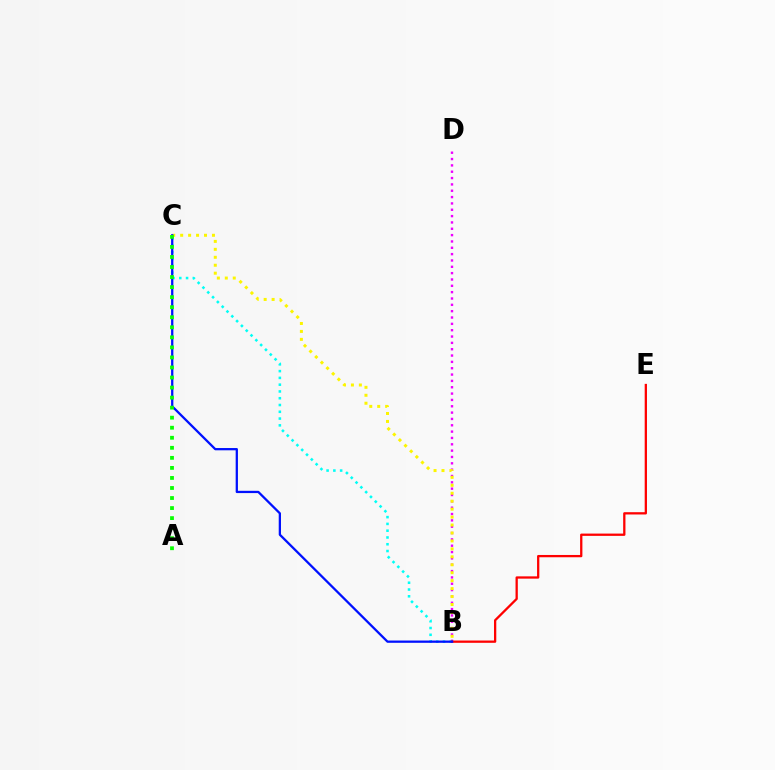{('B', 'D'): [{'color': '#ee00ff', 'line_style': 'dotted', 'thickness': 1.72}], ('B', 'C'): [{'color': '#00fff6', 'line_style': 'dotted', 'thickness': 1.84}, {'color': '#fcf500', 'line_style': 'dotted', 'thickness': 2.16}, {'color': '#0010ff', 'line_style': 'solid', 'thickness': 1.64}], ('B', 'E'): [{'color': '#ff0000', 'line_style': 'solid', 'thickness': 1.65}], ('A', 'C'): [{'color': '#08ff00', 'line_style': 'dotted', 'thickness': 2.73}]}